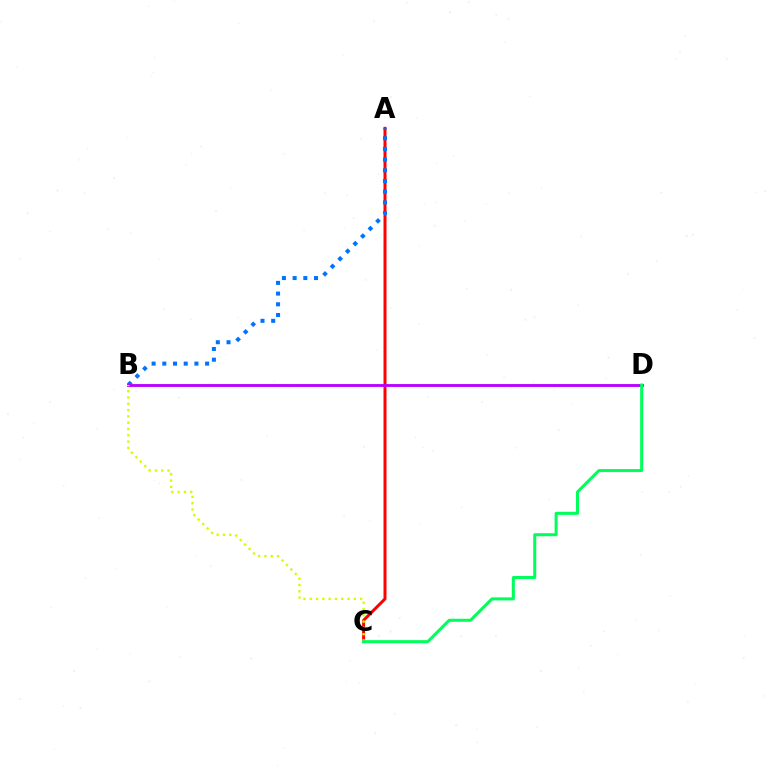{('A', 'C'): [{'color': '#ff0000', 'line_style': 'solid', 'thickness': 2.16}], ('A', 'B'): [{'color': '#0074ff', 'line_style': 'dotted', 'thickness': 2.91}], ('B', 'D'): [{'color': '#b900ff', 'line_style': 'solid', 'thickness': 2.06}], ('B', 'C'): [{'color': '#d1ff00', 'line_style': 'dotted', 'thickness': 1.71}], ('C', 'D'): [{'color': '#00ff5c', 'line_style': 'solid', 'thickness': 2.18}]}